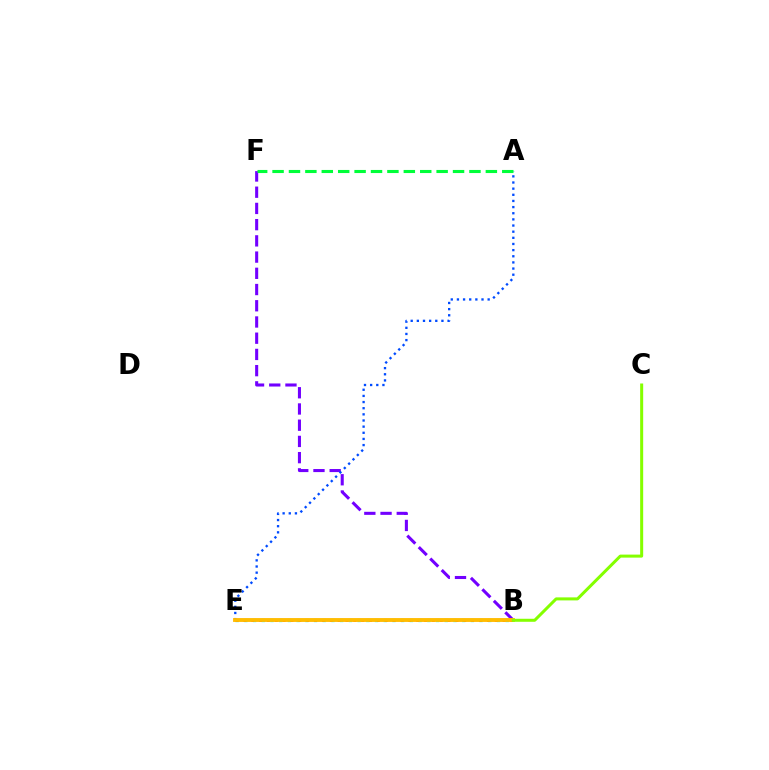{('B', 'E'): [{'color': '#00fff6', 'line_style': 'dotted', 'thickness': 2.37}, {'color': '#ff0000', 'line_style': 'dotted', 'thickness': 2.13}, {'color': '#ff00cf', 'line_style': 'solid', 'thickness': 1.61}, {'color': '#ffbd00', 'line_style': 'solid', 'thickness': 2.78}], ('B', 'F'): [{'color': '#7200ff', 'line_style': 'dashed', 'thickness': 2.2}], ('A', 'E'): [{'color': '#004bff', 'line_style': 'dotted', 'thickness': 1.67}], ('A', 'F'): [{'color': '#00ff39', 'line_style': 'dashed', 'thickness': 2.23}], ('B', 'C'): [{'color': '#84ff00', 'line_style': 'solid', 'thickness': 2.17}]}